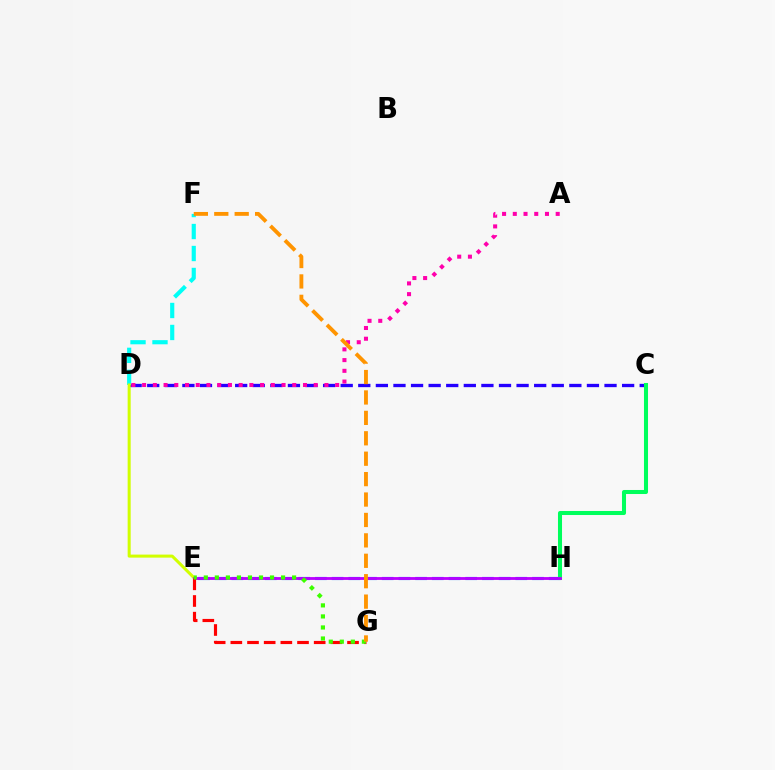{('E', 'H'): [{'color': '#0074ff', 'line_style': 'dashed', 'thickness': 2.27}, {'color': '#b900ff', 'line_style': 'solid', 'thickness': 2.04}], ('C', 'D'): [{'color': '#2500ff', 'line_style': 'dashed', 'thickness': 2.39}], ('C', 'H'): [{'color': '#00ff5c', 'line_style': 'solid', 'thickness': 2.91}], ('D', 'F'): [{'color': '#00fff6', 'line_style': 'dashed', 'thickness': 2.99}], ('D', 'E'): [{'color': '#d1ff00', 'line_style': 'solid', 'thickness': 2.19}], ('A', 'D'): [{'color': '#ff00ac', 'line_style': 'dotted', 'thickness': 2.91}], ('E', 'G'): [{'color': '#ff0000', 'line_style': 'dashed', 'thickness': 2.26}, {'color': '#3dff00', 'line_style': 'dotted', 'thickness': 3.0}], ('F', 'G'): [{'color': '#ff9400', 'line_style': 'dashed', 'thickness': 2.77}]}